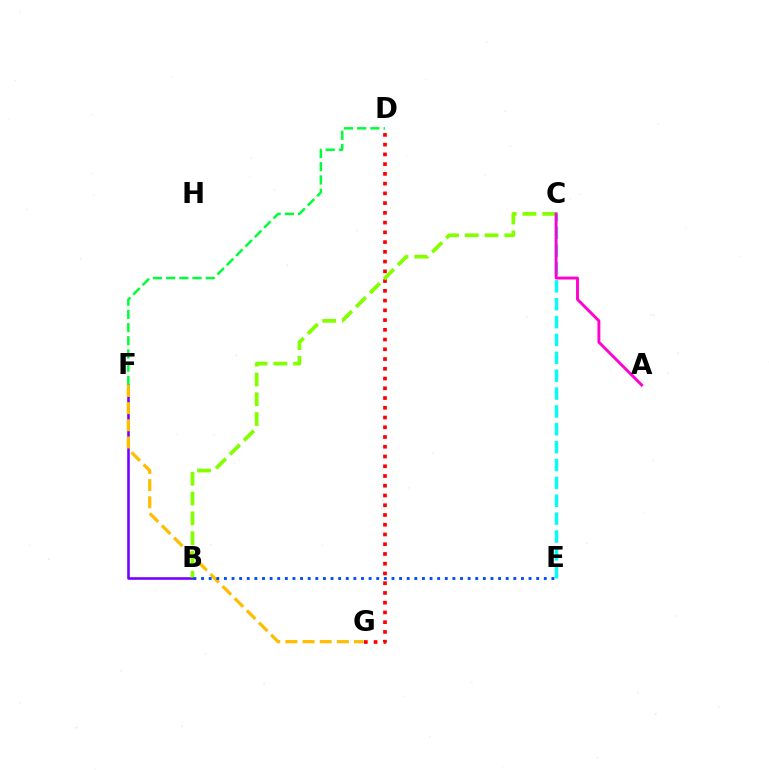{('B', 'F'): [{'color': '#7200ff', 'line_style': 'solid', 'thickness': 1.86}], ('F', 'G'): [{'color': '#ffbd00', 'line_style': 'dashed', 'thickness': 2.33}], ('D', 'F'): [{'color': '#00ff39', 'line_style': 'dashed', 'thickness': 1.79}], ('D', 'G'): [{'color': '#ff0000', 'line_style': 'dotted', 'thickness': 2.65}], ('C', 'E'): [{'color': '#00fff6', 'line_style': 'dashed', 'thickness': 2.43}], ('B', 'C'): [{'color': '#84ff00', 'line_style': 'dashed', 'thickness': 2.69}], ('A', 'C'): [{'color': '#ff00cf', 'line_style': 'solid', 'thickness': 2.08}], ('B', 'E'): [{'color': '#004bff', 'line_style': 'dotted', 'thickness': 2.07}]}